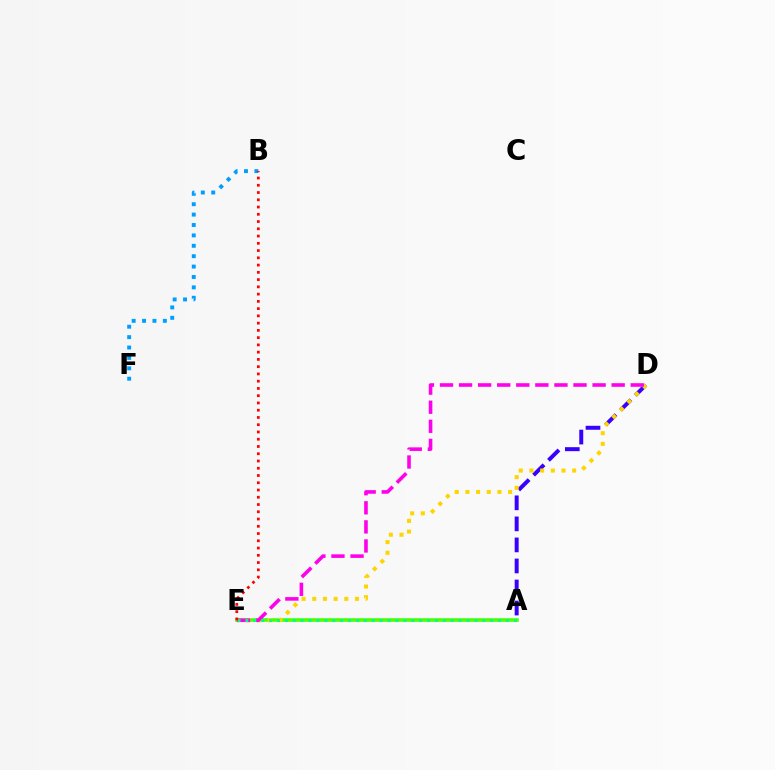{('A', 'E'): [{'color': '#4fff00', 'line_style': 'solid', 'thickness': 2.6}, {'color': '#00ff86', 'line_style': 'dotted', 'thickness': 2.15}], ('B', 'F'): [{'color': '#009eff', 'line_style': 'dotted', 'thickness': 2.82}], ('A', 'D'): [{'color': '#3700ff', 'line_style': 'dashed', 'thickness': 2.86}], ('D', 'E'): [{'color': '#ffd500', 'line_style': 'dotted', 'thickness': 2.9}, {'color': '#ff00ed', 'line_style': 'dashed', 'thickness': 2.59}], ('B', 'E'): [{'color': '#ff0000', 'line_style': 'dotted', 'thickness': 1.97}]}